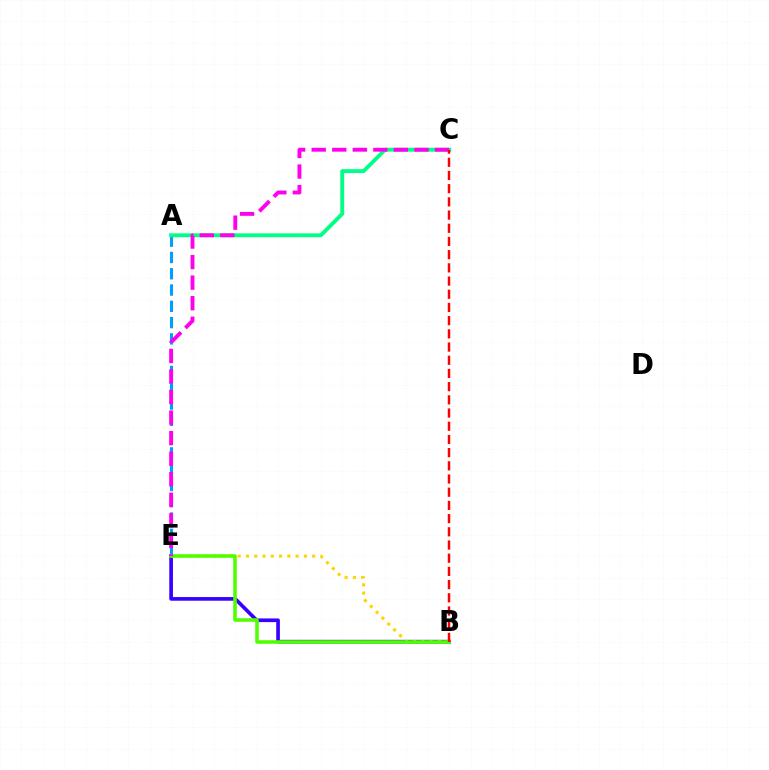{('A', 'E'): [{'color': '#009eff', 'line_style': 'dashed', 'thickness': 2.21}], ('B', 'E'): [{'color': '#3700ff', 'line_style': 'solid', 'thickness': 2.64}, {'color': '#ffd500', 'line_style': 'dotted', 'thickness': 2.25}, {'color': '#4fff00', 'line_style': 'solid', 'thickness': 2.56}], ('A', 'C'): [{'color': '#00ff86', 'line_style': 'solid', 'thickness': 2.79}], ('C', 'E'): [{'color': '#ff00ed', 'line_style': 'dashed', 'thickness': 2.79}], ('B', 'C'): [{'color': '#ff0000', 'line_style': 'dashed', 'thickness': 1.79}]}